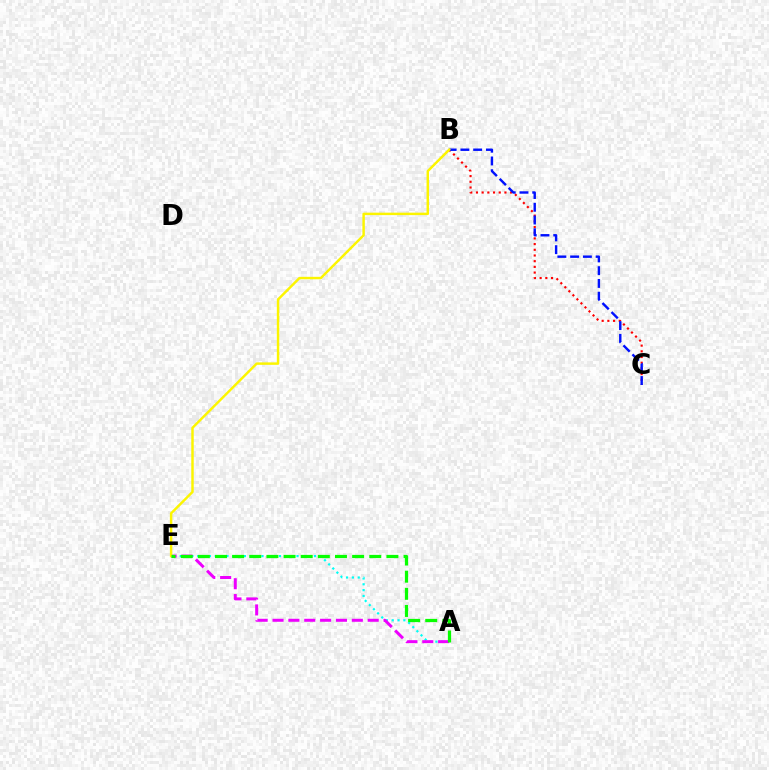{('A', 'E'): [{'color': '#00fff6', 'line_style': 'dotted', 'thickness': 1.59}, {'color': '#ee00ff', 'line_style': 'dashed', 'thickness': 2.15}, {'color': '#08ff00', 'line_style': 'dashed', 'thickness': 2.33}], ('B', 'C'): [{'color': '#ff0000', 'line_style': 'dotted', 'thickness': 1.55}, {'color': '#0010ff', 'line_style': 'dashed', 'thickness': 1.73}], ('B', 'E'): [{'color': '#fcf500', 'line_style': 'solid', 'thickness': 1.77}]}